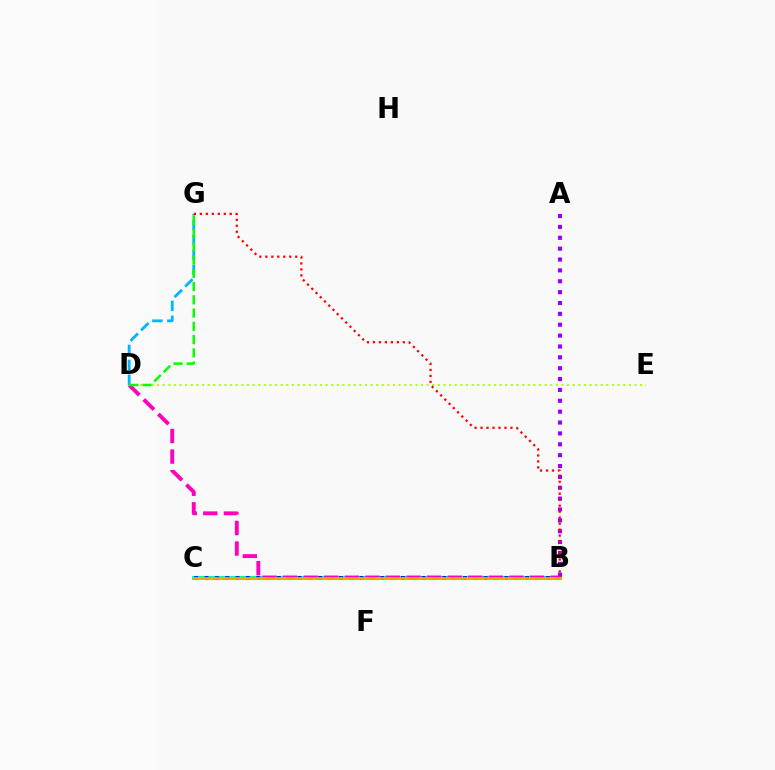{('D', 'E'): [{'color': '#b3ff00', 'line_style': 'dotted', 'thickness': 1.53}], ('B', 'C'): [{'color': '#00ff9d', 'line_style': 'solid', 'thickness': 2.95}, {'color': '#0010ff', 'line_style': 'dotted', 'thickness': 2.81}, {'color': '#ffa500', 'line_style': 'solid', 'thickness': 1.95}], ('D', 'G'): [{'color': '#00b5ff', 'line_style': 'dashed', 'thickness': 2.03}, {'color': '#08ff00', 'line_style': 'dashed', 'thickness': 1.8}], ('A', 'B'): [{'color': '#9b00ff', 'line_style': 'dotted', 'thickness': 2.95}], ('B', 'G'): [{'color': '#ff0000', 'line_style': 'dotted', 'thickness': 1.62}], ('B', 'D'): [{'color': '#ff00bd', 'line_style': 'dashed', 'thickness': 2.79}]}